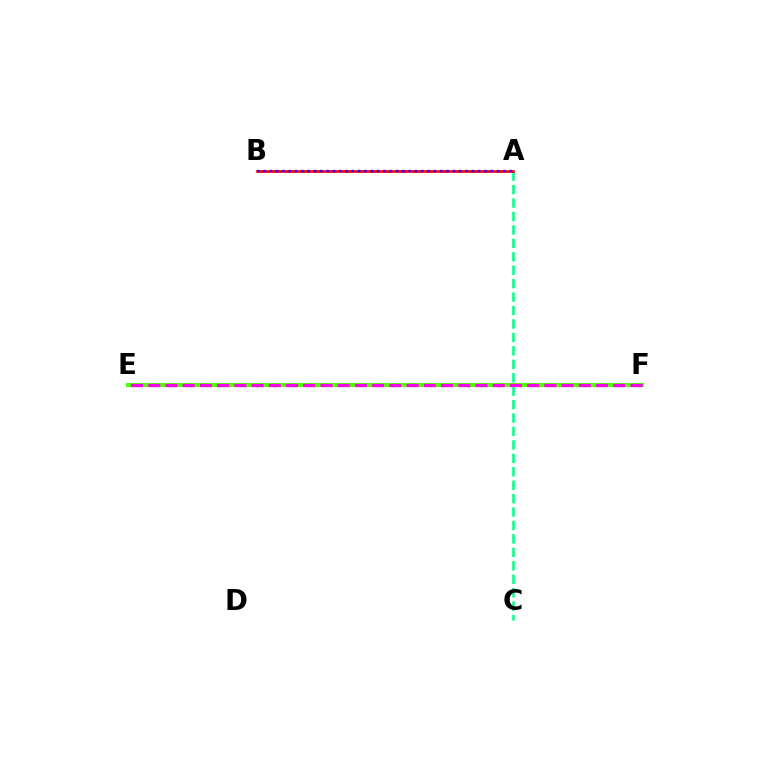{('A', 'C'): [{'color': '#00ff86', 'line_style': 'dashed', 'thickness': 1.83}], ('E', 'F'): [{'color': '#ffd500', 'line_style': 'dotted', 'thickness': 1.78}, {'color': '#4fff00', 'line_style': 'solid', 'thickness': 2.91}, {'color': '#ff00ed', 'line_style': 'dashed', 'thickness': 2.34}], ('A', 'B'): [{'color': '#009eff', 'line_style': 'dashed', 'thickness': 1.91}, {'color': '#ff0000', 'line_style': 'solid', 'thickness': 1.87}, {'color': '#3700ff', 'line_style': 'dotted', 'thickness': 1.72}]}